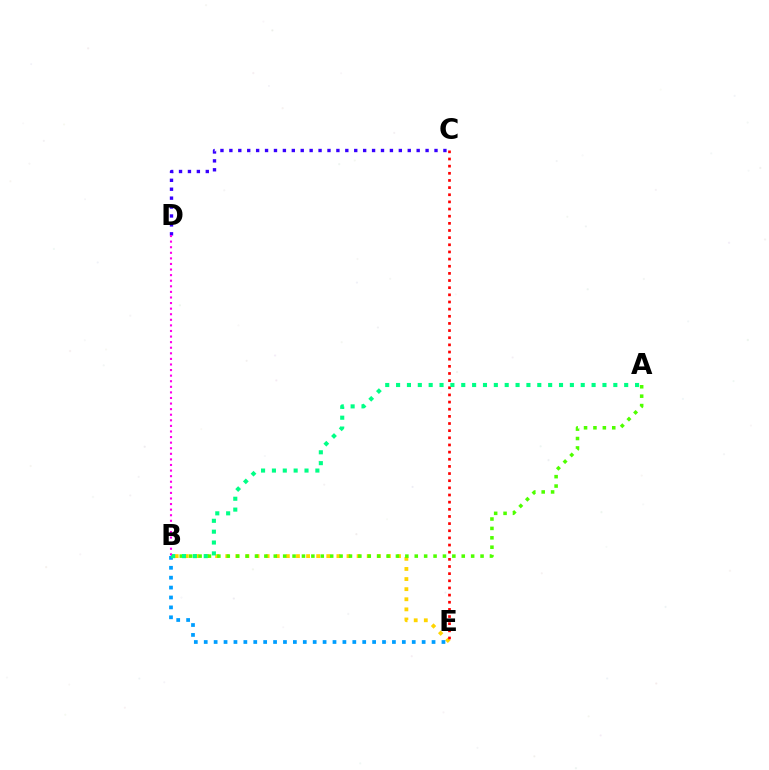{('B', 'E'): [{'color': '#ffd500', 'line_style': 'dotted', 'thickness': 2.75}, {'color': '#009eff', 'line_style': 'dotted', 'thickness': 2.69}], ('C', 'E'): [{'color': '#ff0000', 'line_style': 'dotted', 'thickness': 1.94}], ('A', 'B'): [{'color': '#4fff00', 'line_style': 'dotted', 'thickness': 2.55}, {'color': '#00ff86', 'line_style': 'dotted', 'thickness': 2.95}], ('C', 'D'): [{'color': '#3700ff', 'line_style': 'dotted', 'thickness': 2.42}], ('B', 'D'): [{'color': '#ff00ed', 'line_style': 'dotted', 'thickness': 1.52}]}